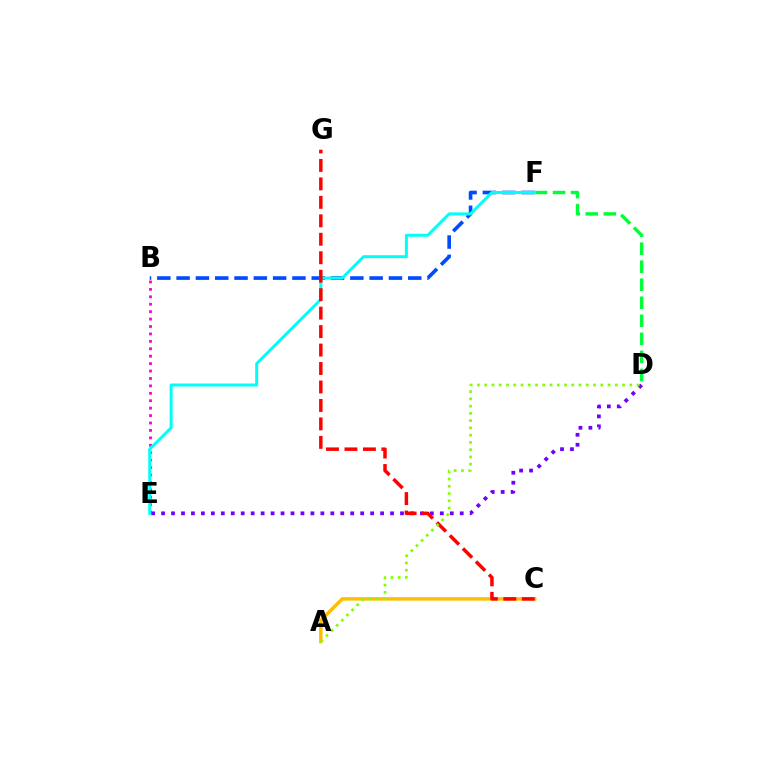{('B', 'E'): [{'color': '#ff00cf', 'line_style': 'dotted', 'thickness': 2.02}], ('D', 'F'): [{'color': '#00ff39', 'line_style': 'dashed', 'thickness': 2.45}], ('B', 'F'): [{'color': '#004bff', 'line_style': 'dashed', 'thickness': 2.62}], ('A', 'C'): [{'color': '#ffbd00', 'line_style': 'solid', 'thickness': 2.47}], ('D', 'E'): [{'color': '#7200ff', 'line_style': 'dotted', 'thickness': 2.7}], ('E', 'F'): [{'color': '#00fff6', 'line_style': 'solid', 'thickness': 2.15}], ('C', 'G'): [{'color': '#ff0000', 'line_style': 'dashed', 'thickness': 2.51}], ('A', 'D'): [{'color': '#84ff00', 'line_style': 'dotted', 'thickness': 1.97}]}